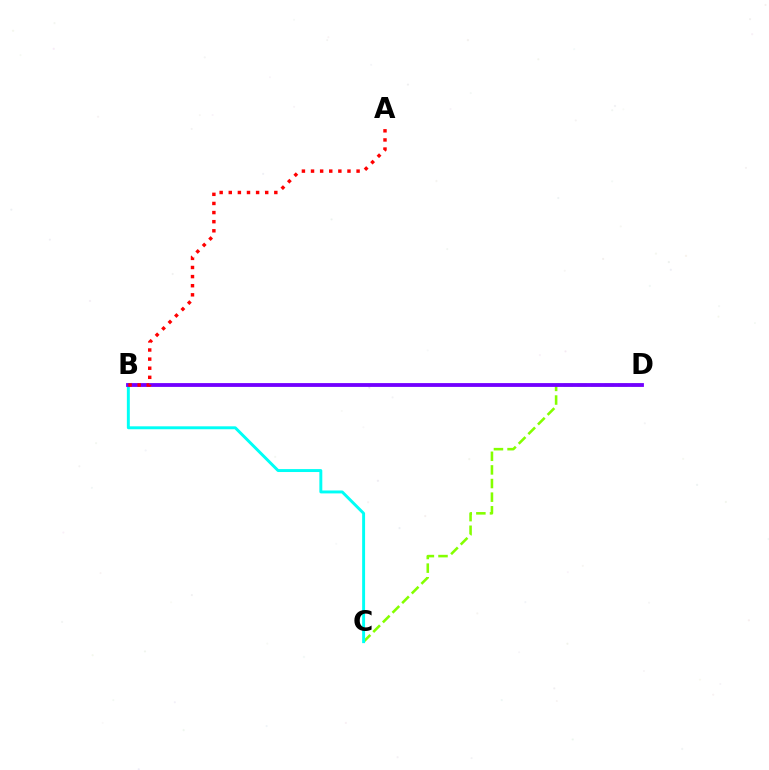{('C', 'D'): [{'color': '#84ff00', 'line_style': 'dashed', 'thickness': 1.85}], ('B', 'C'): [{'color': '#00fff6', 'line_style': 'solid', 'thickness': 2.11}], ('B', 'D'): [{'color': '#7200ff', 'line_style': 'solid', 'thickness': 2.74}], ('A', 'B'): [{'color': '#ff0000', 'line_style': 'dotted', 'thickness': 2.48}]}